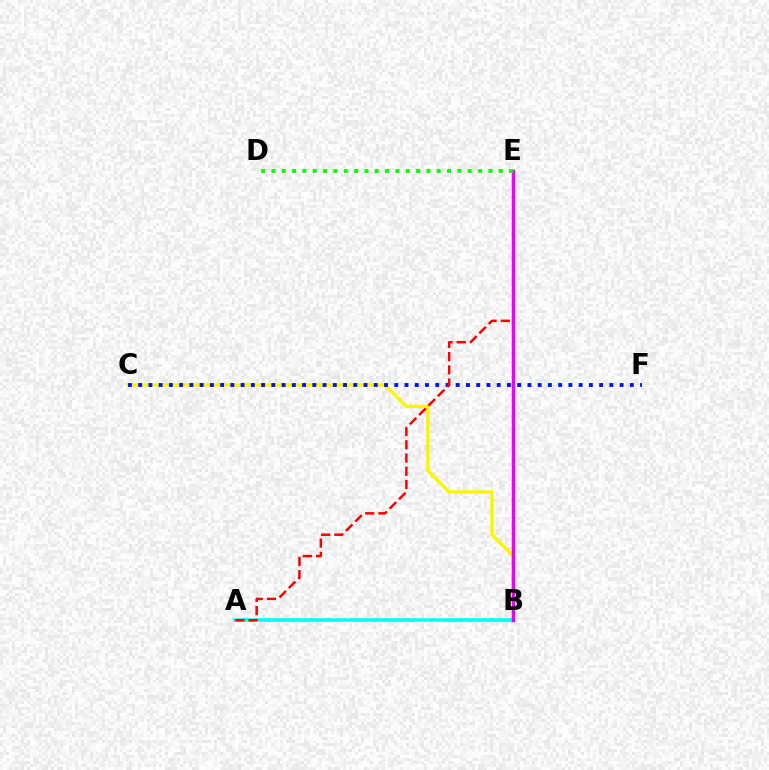{('B', 'C'): [{'color': '#fcf500', 'line_style': 'solid', 'thickness': 2.41}], ('A', 'B'): [{'color': '#00fff6', 'line_style': 'solid', 'thickness': 2.59}], ('C', 'F'): [{'color': '#0010ff', 'line_style': 'dotted', 'thickness': 2.78}], ('A', 'E'): [{'color': '#ff0000', 'line_style': 'dashed', 'thickness': 1.8}], ('B', 'E'): [{'color': '#ee00ff', 'line_style': 'solid', 'thickness': 2.52}], ('D', 'E'): [{'color': '#08ff00', 'line_style': 'dotted', 'thickness': 2.81}]}